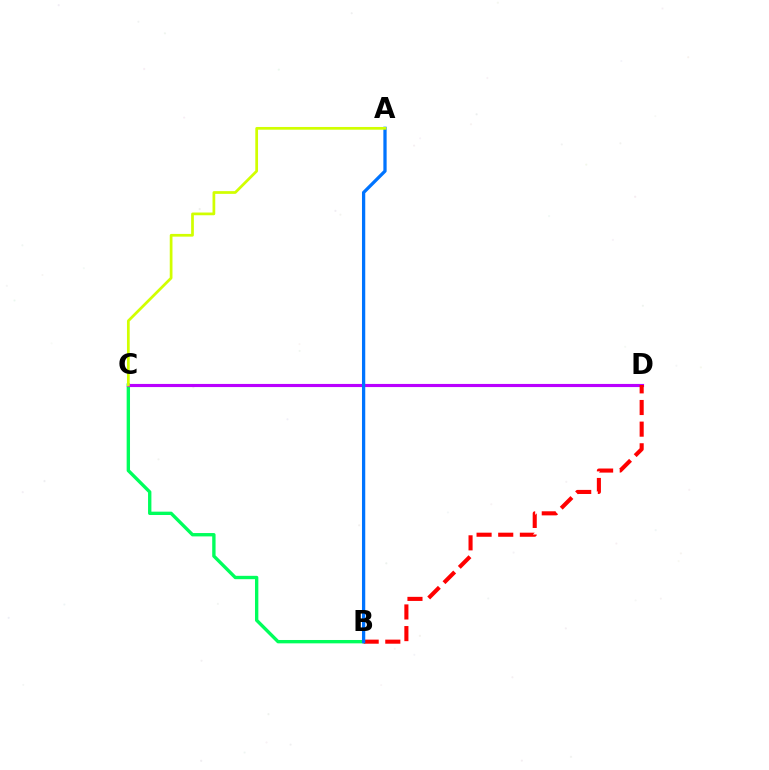{('B', 'C'): [{'color': '#00ff5c', 'line_style': 'solid', 'thickness': 2.42}], ('C', 'D'): [{'color': '#b900ff', 'line_style': 'solid', 'thickness': 2.25}], ('B', 'D'): [{'color': '#ff0000', 'line_style': 'dashed', 'thickness': 2.94}], ('A', 'B'): [{'color': '#0074ff', 'line_style': 'solid', 'thickness': 2.35}], ('A', 'C'): [{'color': '#d1ff00', 'line_style': 'solid', 'thickness': 1.96}]}